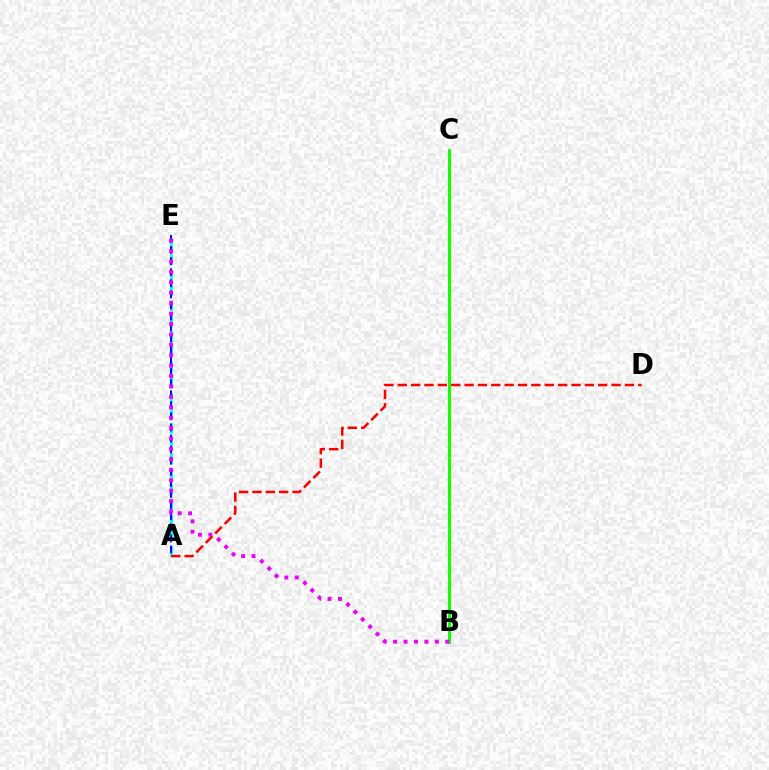{('A', 'E'): [{'color': '#00fff6', 'line_style': 'dashed', 'thickness': 2.08}, {'color': '#0010ff', 'line_style': 'dashed', 'thickness': 1.51}], ('B', 'C'): [{'color': '#fcf500', 'line_style': 'dashed', 'thickness': 2.24}, {'color': '#08ff00', 'line_style': 'solid', 'thickness': 2.08}], ('B', 'E'): [{'color': '#ee00ff', 'line_style': 'dotted', 'thickness': 2.83}], ('A', 'D'): [{'color': '#ff0000', 'line_style': 'dashed', 'thickness': 1.82}]}